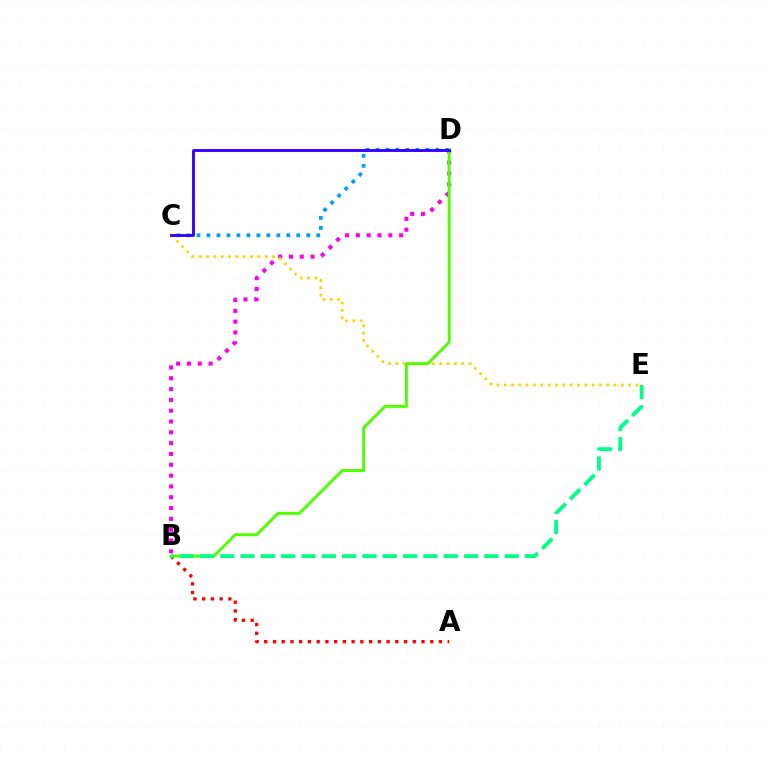{('A', 'B'): [{'color': '#ff0000', 'line_style': 'dotted', 'thickness': 2.37}], ('C', 'D'): [{'color': '#009eff', 'line_style': 'dotted', 'thickness': 2.71}, {'color': '#3700ff', 'line_style': 'solid', 'thickness': 2.08}], ('B', 'D'): [{'color': '#ff00ed', 'line_style': 'dotted', 'thickness': 2.94}, {'color': '#4fff00', 'line_style': 'solid', 'thickness': 2.09}], ('C', 'E'): [{'color': '#ffd500', 'line_style': 'dotted', 'thickness': 1.99}], ('B', 'E'): [{'color': '#00ff86', 'line_style': 'dashed', 'thickness': 2.76}]}